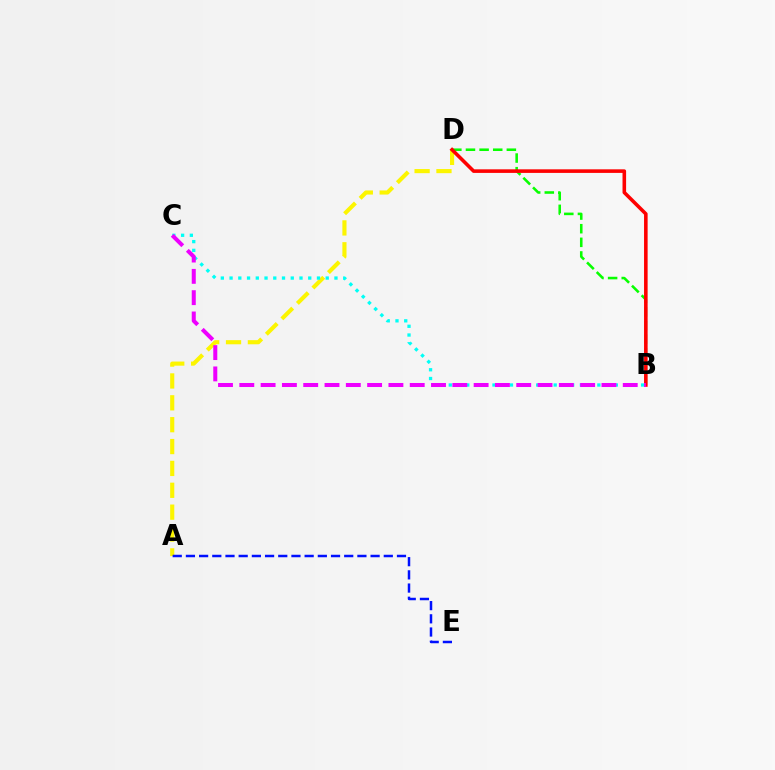{('B', 'D'): [{'color': '#08ff00', 'line_style': 'dashed', 'thickness': 1.85}, {'color': '#ff0000', 'line_style': 'solid', 'thickness': 2.58}], ('A', 'D'): [{'color': '#fcf500', 'line_style': 'dashed', 'thickness': 2.97}], ('B', 'C'): [{'color': '#00fff6', 'line_style': 'dotted', 'thickness': 2.37}, {'color': '#ee00ff', 'line_style': 'dashed', 'thickness': 2.89}], ('A', 'E'): [{'color': '#0010ff', 'line_style': 'dashed', 'thickness': 1.79}]}